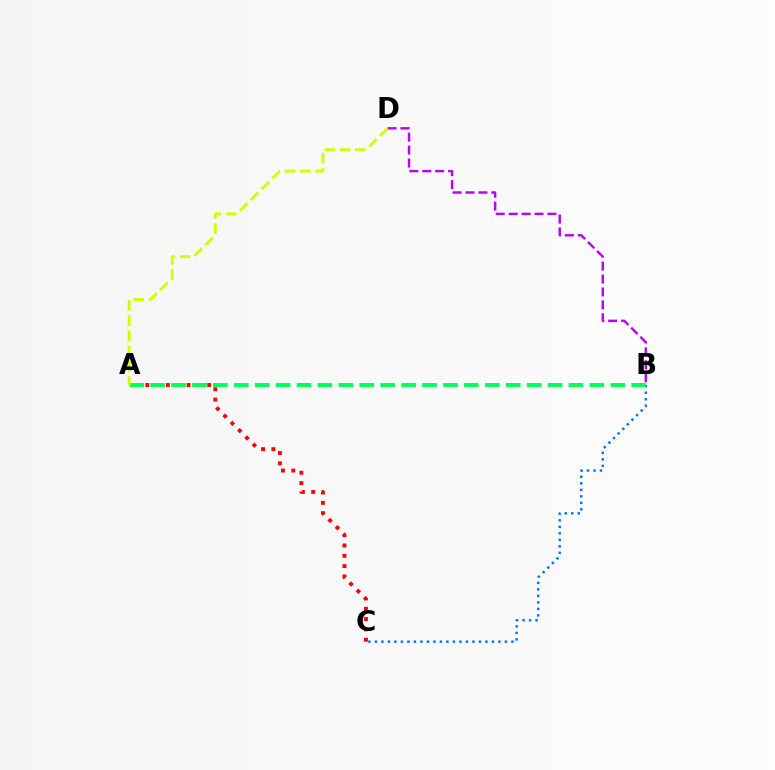{('B', 'C'): [{'color': '#0074ff', 'line_style': 'dotted', 'thickness': 1.77}], ('A', 'C'): [{'color': '#ff0000', 'line_style': 'dotted', 'thickness': 2.8}], ('A', 'B'): [{'color': '#00ff5c', 'line_style': 'dashed', 'thickness': 2.84}], ('B', 'D'): [{'color': '#b900ff', 'line_style': 'dashed', 'thickness': 1.76}], ('A', 'D'): [{'color': '#d1ff00', 'line_style': 'dashed', 'thickness': 2.08}]}